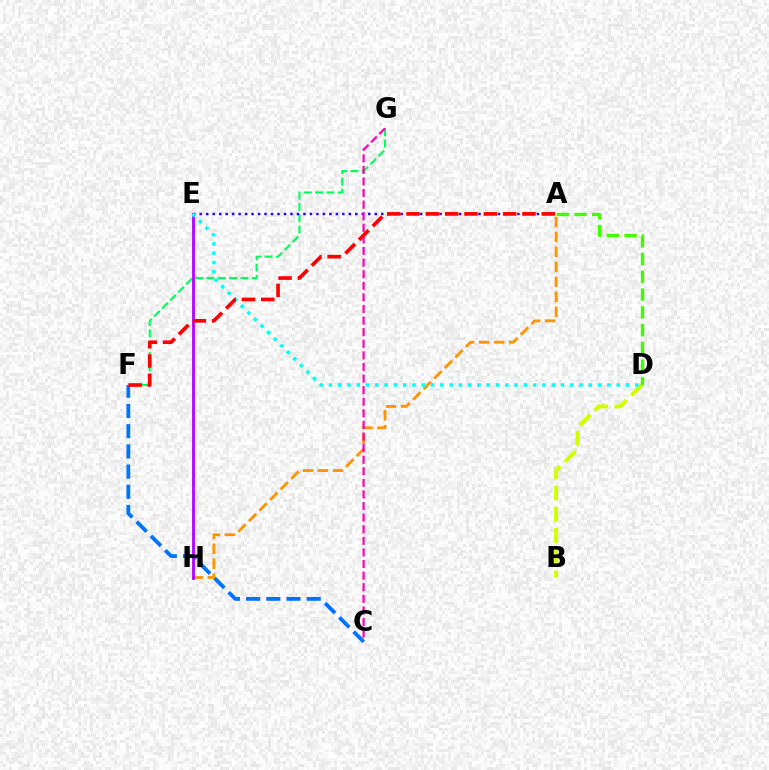{('C', 'F'): [{'color': '#0074ff', 'line_style': 'dashed', 'thickness': 2.74}], ('F', 'G'): [{'color': '#00ff5c', 'line_style': 'dashed', 'thickness': 1.54}], ('B', 'D'): [{'color': '#d1ff00', 'line_style': 'dashed', 'thickness': 2.88}], ('A', 'H'): [{'color': '#ff9400', 'line_style': 'dashed', 'thickness': 2.03}], ('A', 'D'): [{'color': '#3dff00', 'line_style': 'dashed', 'thickness': 2.41}], ('A', 'E'): [{'color': '#2500ff', 'line_style': 'dotted', 'thickness': 1.76}], ('C', 'G'): [{'color': '#ff00ac', 'line_style': 'dashed', 'thickness': 1.57}], ('E', 'H'): [{'color': '#b900ff', 'line_style': 'solid', 'thickness': 2.02}], ('D', 'E'): [{'color': '#00fff6', 'line_style': 'dotted', 'thickness': 2.52}], ('A', 'F'): [{'color': '#ff0000', 'line_style': 'dashed', 'thickness': 2.62}]}